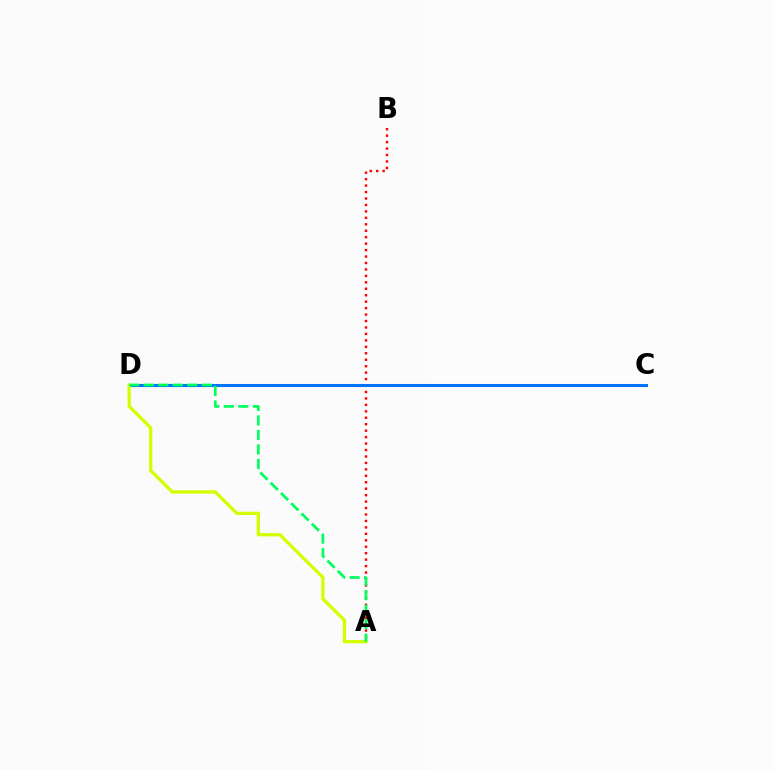{('C', 'D'): [{'color': '#b900ff', 'line_style': 'dotted', 'thickness': 1.99}, {'color': '#0074ff', 'line_style': 'solid', 'thickness': 2.2}], ('A', 'B'): [{'color': '#ff0000', 'line_style': 'dotted', 'thickness': 1.75}], ('A', 'D'): [{'color': '#d1ff00', 'line_style': 'solid', 'thickness': 2.37}, {'color': '#00ff5c', 'line_style': 'dashed', 'thickness': 1.97}]}